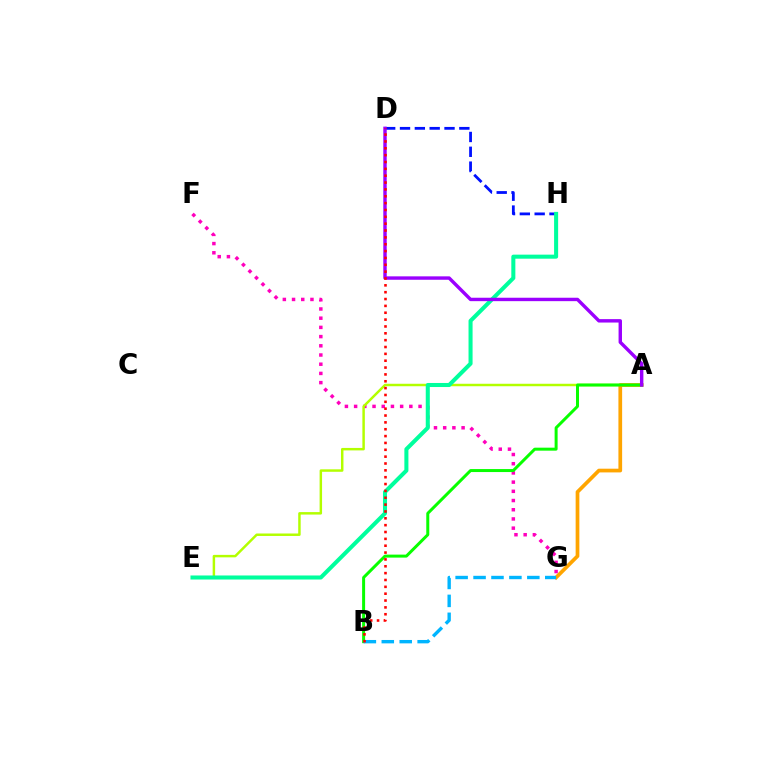{('D', 'H'): [{'color': '#0010ff', 'line_style': 'dashed', 'thickness': 2.02}], ('F', 'G'): [{'color': '#ff00bd', 'line_style': 'dotted', 'thickness': 2.5}], ('A', 'E'): [{'color': '#b3ff00', 'line_style': 'solid', 'thickness': 1.78}], ('A', 'G'): [{'color': '#ffa500', 'line_style': 'solid', 'thickness': 2.67}], ('A', 'B'): [{'color': '#08ff00', 'line_style': 'solid', 'thickness': 2.15}], ('E', 'H'): [{'color': '#00ff9d', 'line_style': 'solid', 'thickness': 2.91}], ('A', 'D'): [{'color': '#9b00ff', 'line_style': 'solid', 'thickness': 2.46}], ('B', 'G'): [{'color': '#00b5ff', 'line_style': 'dashed', 'thickness': 2.44}], ('B', 'D'): [{'color': '#ff0000', 'line_style': 'dotted', 'thickness': 1.86}]}